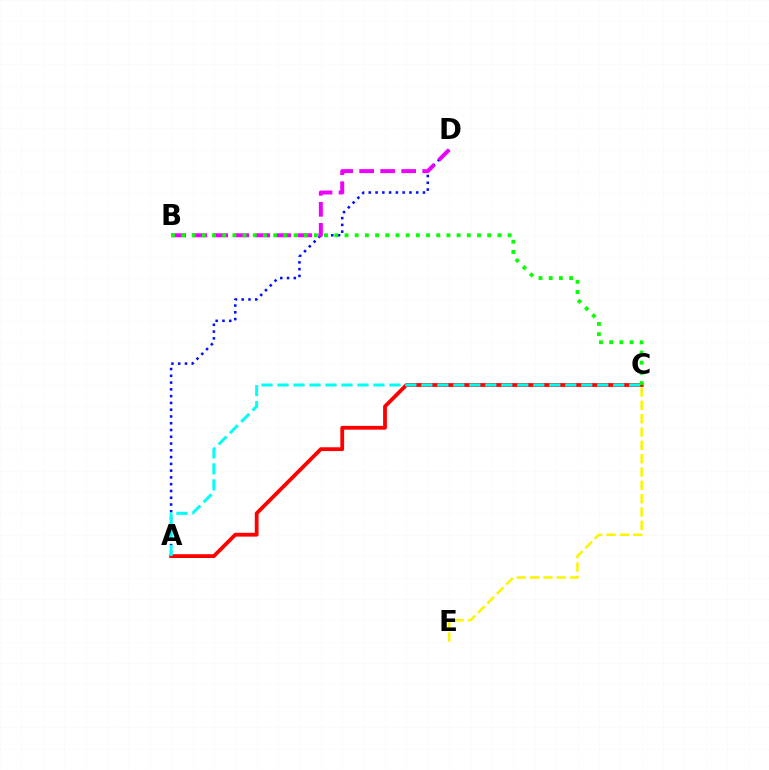{('C', 'E'): [{'color': '#fcf500', 'line_style': 'dashed', 'thickness': 1.81}], ('A', 'D'): [{'color': '#0010ff', 'line_style': 'dotted', 'thickness': 1.84}], ('A', 'C'): [{'color': '#ff0000', 'line_style': 'solid', 'thickness': 2.73}, {'color': '#00fff6', 'line_style': 'dashed', 'thickness': 2.17}], ('B', 'D'): [{'color': '#ee00ff', 'line_style': 'dashed', 'thickness': 2.85}], ('B', 'C'): [{'color': '#08ff00', 'line_style': 'dotted', 'thickness': 2.77}]}